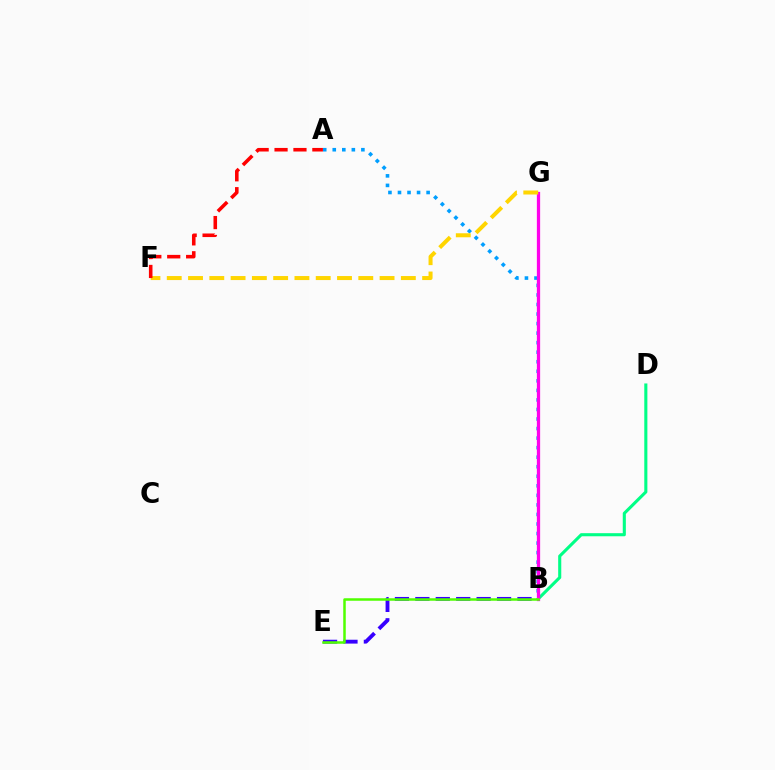{('B', 'E'): [{'color': '#3700ff', 'line_style': 'dashed', 'thickness': 2.77}, {'color': '#4fff00', 'line_style': 'solid', 'thickness': 1.81}], ('A', 'B'): [{'color': '#009eff', 'line_style': 'dotted', 'thickness': 2.59}], ('B', 'D'): [{'color': '#00ff86', 'line_style': 'solid', 'thickness': 2.23}], ('B', 'G'): [{'color': '#ff00ed', 'line_style': 'solid', 'thickness': 2.35}], ('F', 'G'): [{'color': '#ffd500', 'line_style': 'dashed', 'thickness': 2.89}], ('A', 'F'): [{'color': '#ff0000', 'line_style': 'dashed', 'thickness': 2.57}]}